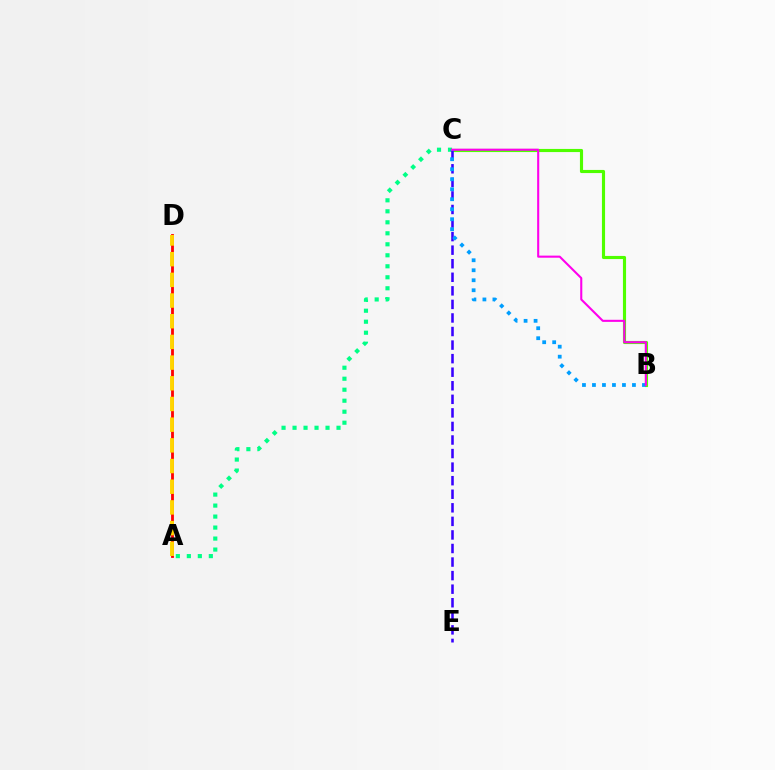{('A', 'C'): [{'color': '#00ff86', 'line_style': 'dotted', 'thickness': 2.99}], ('B', 'C'): [{'color': '#4fff00', 'line_style': 'solid', 'thickness': 2.25}, {'color': '#009eff', 'line_style': 'dotted', 'thickness': 2.72}, {'color': '#ff00ed', 'line_style': 'solid', 'thickness': 1.5}], ('C', 'E'): [{'color': '#3700ff', 'line_style': 'dashed', 'thickness': 1.84}], ('A', 'D'): [{'color': '#ff0000', 'line_style': 'solid', 'thickness': 2.02}, {'color': '#ffd500', 'line_style': 'dashed', 'thickness': 2.81}]}